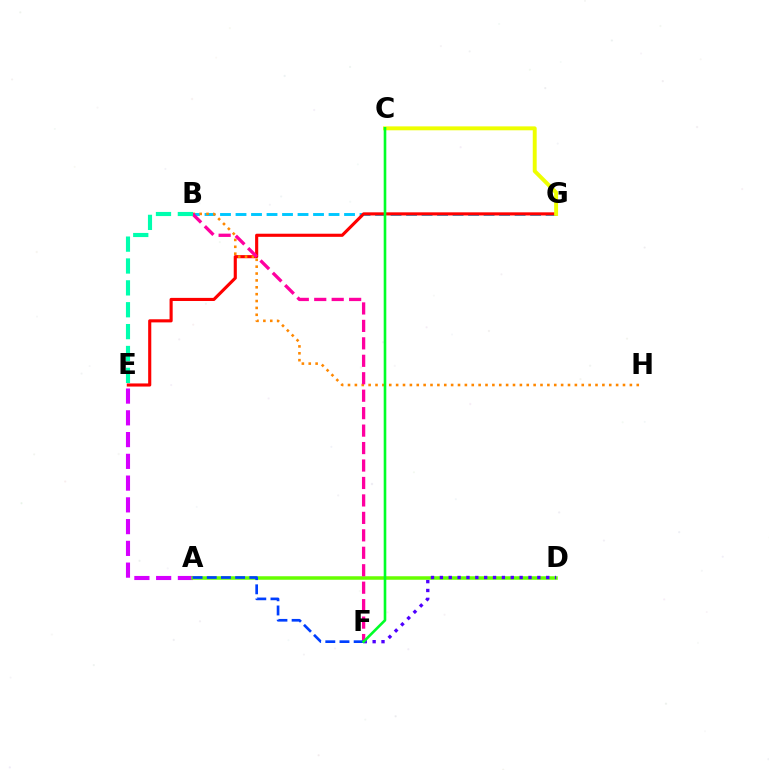{('A', 'E'): [{'color': '#d600ff', 'line_style': 'dashed', 'thickness': 2.96}], ('A', 'D'): [{'color': '#66ff00', 'line_style': 'solid', 'thickness': 2.53}], ('B', 'G'): [{'color': '#00c7ff', 'line_style': 'dashed', 'thickness': 2.11}], ('E', 'G'): [{'color': '#ff0000', 'line_style': 'solid', 'thickness': 2.24}], ('C', 'G'): [{'color': '#eeff00', 'line_style': 'solid', 'thickness': 2.82}], ('B', 'H'): [{'color': '#ff8800', 'line_style': 'dotted', 'thickness': 1.87}], ('D', 'F'): [{'color': '#4f00ff', 'line_style': 'dotted', 'thickness': 2.41}], ('B', 'F'): [{'color': '#ff00a0', 'line_style': 'dashed', 'thickness': 2.37}], ('B', 'E'): [{'color': '#00ffaf', 'line_style': 'dashed', 'thickness': 2.97}], ('A', 'F'): [{'color': '#003fff', 'line_style': 'dashed', 'thickness': 1.93}], ('C', 'F'): [{'color': '#00ff27', 'line_style': 'solid', 'thickness': 1.88}]}